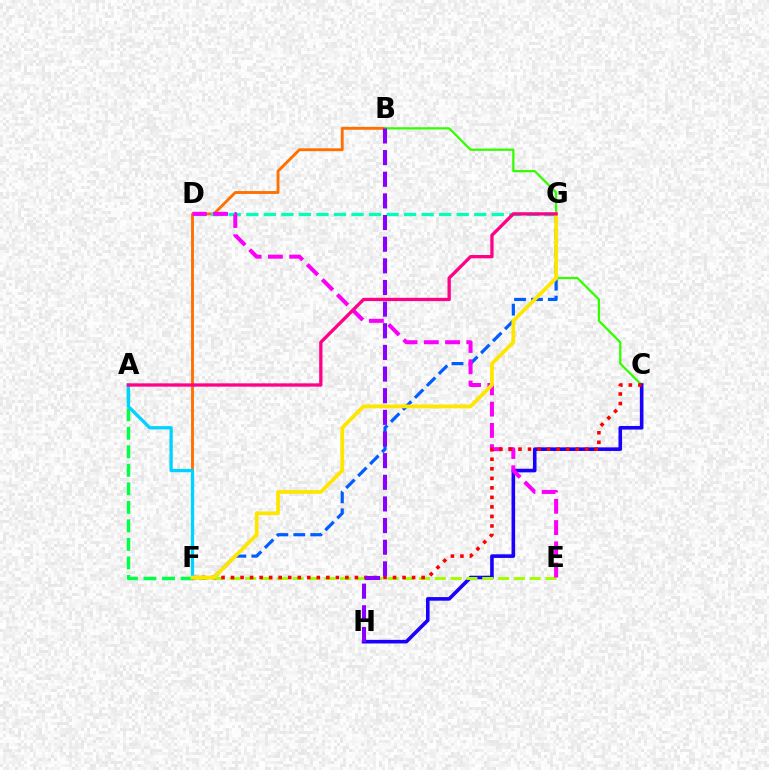{('F', 'G'): [{'color': '#005dff', 'line_style': 'dashed', 'thickness': 2.3}, {'color': '#ffe600', 'line_style': 'solid', 'thickness': 2.72}], ('B', 'F'): [{'color': '#ff7000', 'line_style': 'solid', 'thickness': 2.07}], ('B', 'C'): [{'color': '#31ff00', 'line_style': 'solid', 'thickness': 1.61}], ('C', 'H'): [{'color': '#1900ff', 'line_style': 'solid', 'thickness': 2.59}], ('E', 'F'): [{'color': '#a2ff00', 'line_style': 'dashed', 'thickness': 2.15}], ('A', 'F'): [{'color': '#00ff45', 'line_style': 'dashed', 'thickness': 2.52}, {'color': '#00d3ff', 'line_style': 'solid', 'thickness': 2.37}], ('D', 'G'): [{'color': '#00ffbb', 'line_style': 'dashed', 'thickness': 2.38}], ('D', 'E'): [{'color': '#fa00f9', 'line_style': 'dashed', 'thickness': 2.89}], ('C', 'F'): [{'color': '#ff0000', 'line_style': 'dotted', 'thickness': 2.59}], ('B', 'H'): [{'color': '#8a00ff', 'line_style': 'dashed', 'thickness': 2.94}], ('A', 'G'): [{'color': '#ff0088', 'line_style': 'solid', 'thickness': 2.37}]}